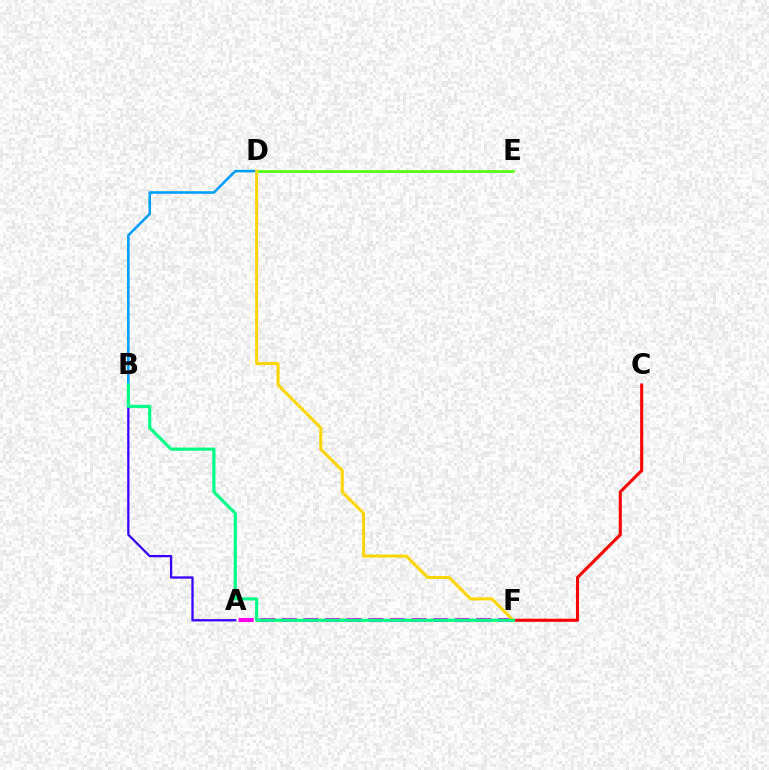{('D', 'E'): [{'color': '#4fff00', 'line_style': 'solid', 'thickness': 1.88}], ('A', 'B'): [{'color': '#3700ff', 'line_style': 'solid', 'thickness': 1.64}], ('A', 'F'): [{'color': '#ff00ed', 'line_style': 'dashed', 'thickness': 2.94}], ('B', 'D'): [{'color': '#009eff', 'line_style': 'solid', 'thickness': 1.85}], ('C', 'F'): [{'color': '#ff0000', 'line_style': 'solid', 'thickness': 2.21}], ('D', 'F'): [{'color': '#ffd500', 'line_style': 'solid', 'thickness': 2.17}], ('B', 'F'): [{'color': '#00ff86', 'line_style': 'solid', 'thickness': 2.28}]}